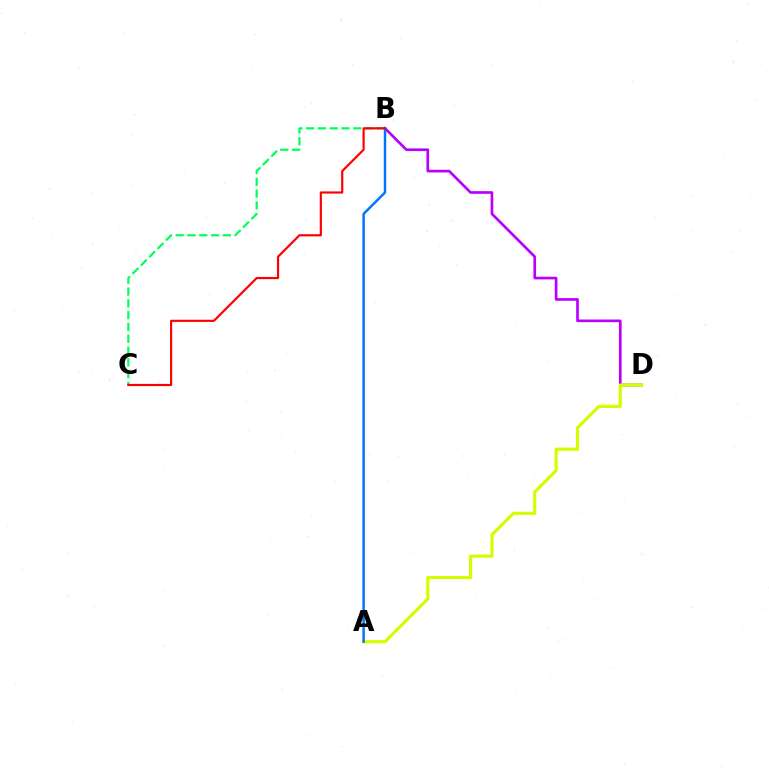{('B', 'D'): [{'color': '#b900ff', 'line_style': 'solid', 'thickness': 1.93}], ('B', 'C'): [{'color': '#00ff5c', 'line_style': 'dashed', 'thickness': 1.6}, {'color': '#ff0000', 'line_style': 'solid', 'thickness': 1.57}], ('A', 'D'): [{'color': '#d1ff00', 'line_style': 'solid', 'thickness': 2.27}], ('A', 'B'): [{'color': '#0074ff', 'line_style': 'solid', 'thickness': 1.76}]}